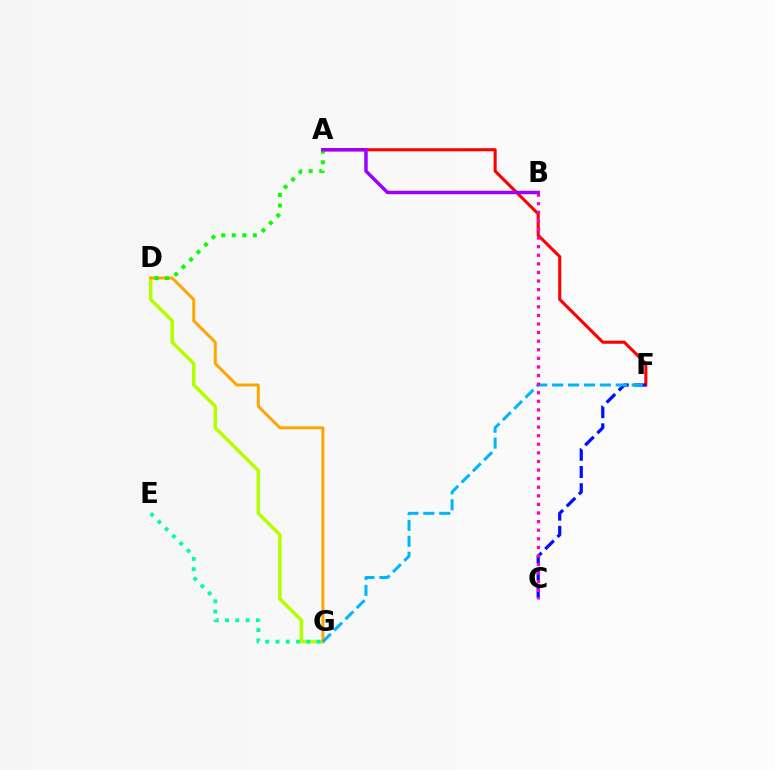{('D', 'G'): [{'color': '#b3ff00', 'line_style': 'solid', 'thickness': 2.53}, {'color': '#ffa500', 'line_style': 'solid', 'thickness': 2.13}], ('E', 'G'): [{'color': '#00ff9d', 'line_style': 'dotted', 'thickness': 2.79}], ('A', 'F'): [{'color': '#ff0000', 'line_style': 'solid', 'thickness': 2.21}], ('C', 'F'): [{'color': '#0010ff', 'line_style': 'dashed', 'thickness': 2.34}], ('A', 'D'): [{'color': '#08ff00', 'line_style': 'dotted', 'thickness': 2.86}], ('F', 'G'): [{'color': '#00b5ff', 'line_style': 'dashed', 'thickness': 2.16}], ('B', 'C'): [{'color': '#ff00bd', 'line_style': 'dotted', 'thickness': 2.33}], ('A', 'B'): [{'color': '#9b00ff', 'line_style': 'solid', 'thickness': 2.49}]}